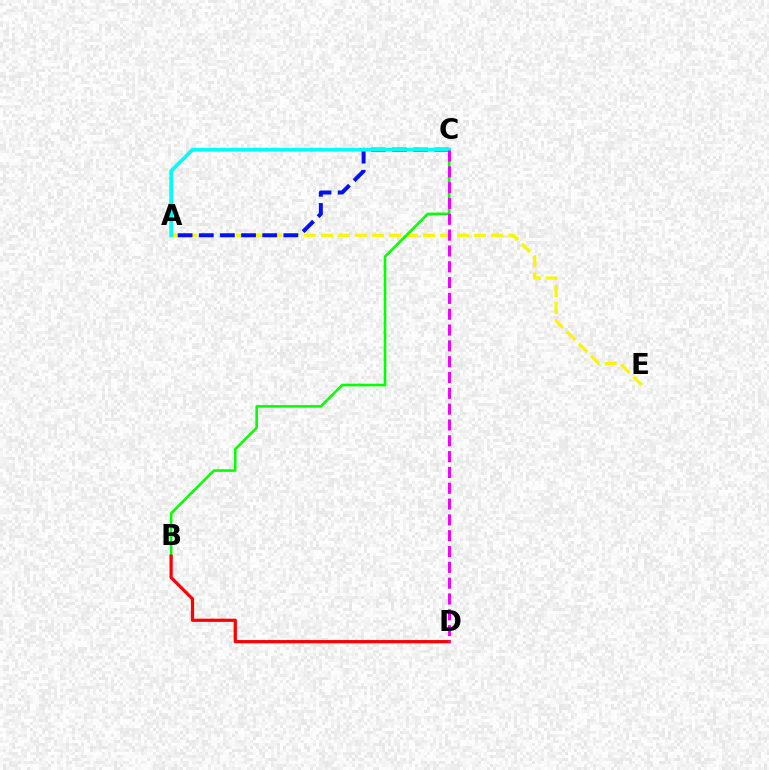{('A', 'E'): [{'color': '#fcf500', 'line_style': 'dashed', 'thickness': 2.31}], ('B', 'C'): [{'color': '#08ff00', 'line_style': 'solid', 'thickness': 1.87}], ('B', 'D'): [{'color': '#ff0000', 'line_style': 'solid', 'thickness': 2.33}], ('A', 'C'): [{'color': '#0010ff', 'line_style': 'dashed', 'thickness': 2.87}, {'color': '#00fff6', 'line_style': 'solid', 'thickness': 2.68}], ('C', 'D'): [{'color': '#ee00ff', 'line_style': 'dashed', 'thickness': 2.15}]}